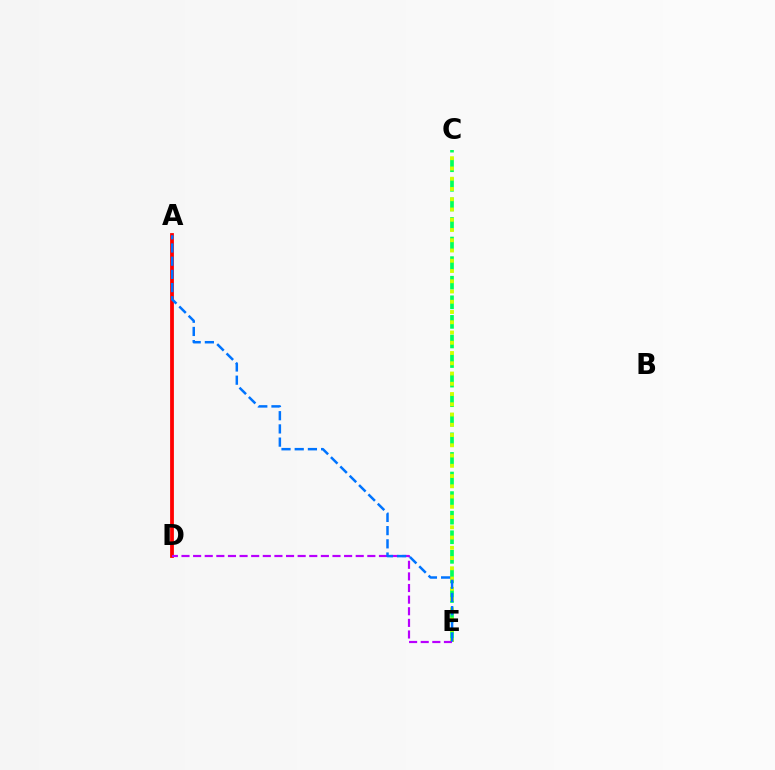{('C', 'E'): [{'color': '#00ff5c', 'line_style': 'dashed', 'thickness': 2.66}, {'color': '#d1ff00', 'line_style': 'dotted', 'thickness': 2.79}], ('A', 'D'): [{'color': '#ff0000', 'line_style': 'solid', 'thickness': 2.73}], ('D', 'E'): [{'color': '#b900ff', 'line_style': 'dashed', 'thickness': 1.58}], ('A', 'E'): [{'color': '#0074ff', 'line_style': 'dashed', 'thickness': 1.79}]}